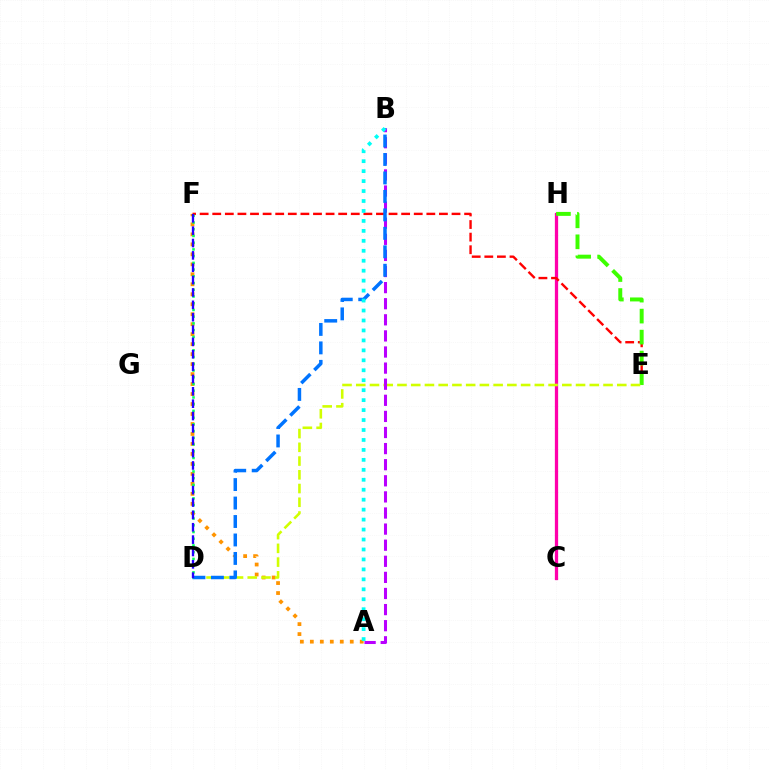{('C', 'H'): [{'color': '#ff00ac', 'line_style': 'solid', 'thickness': 2.35}], ('A', 'F'): [{'color': '#ff9400', 'line_style': 'dotted', 'thickness': 2.71}], ('E', 'F'): [{'color': '#ff0000', 'line_style': 'dashed', 'thickness': 1.71}], ('E', 'H'): [{'color': '#3dff00', 'line_style': 'dashed', 'thickness': 2.85}], ('D', 'E'): [{'color': '#d1ff00', 'line_style': 'dashed', 'thickness': 1.87}], ('A', 'B'): [{'color': '#b900ff', 'line_style': 'dashed', 'thickness': 2.19}, {'color': '#00fff6', 'line_style': 'dotted', 'thickness': 2.71}], ('D', 'F'): [{'color': '#00ff5c', 'line_style': 'dotted', 'thickness': 1.83}, {'color': '#2500ff', 'line_style': 'dashed', 'thickness': 1.68}], ('B', 'D'): [{'color': '#0074ff', 'line_style': 'dashed', 'thickness': 2.51}]}